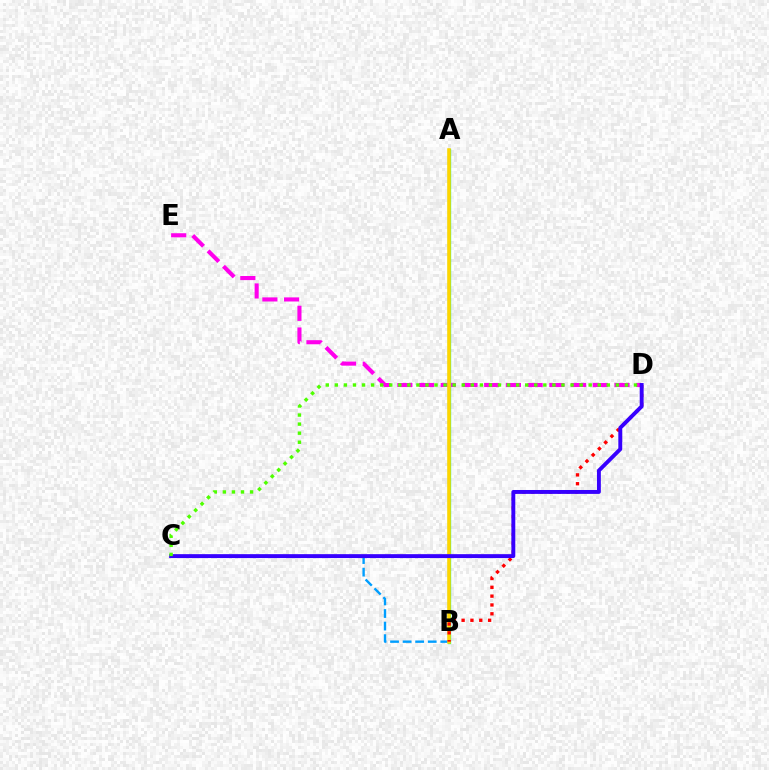{('B', 'C'): [{'color': '#009eff', 'line_style': 'dashed', 'thickness': 1.71}], ('D', 'E'): [{'color': '#ff00ed', 'line_style': 'dashed', 'thickness': 2.95}], ('A', 'B'): [{'color': '#00ff86', 'line_style': 'solid', 'thickness': 2.37}, {'color': '#ffd500', 'line_style': 'solid', 'thickness': 2.55}], ('B', 'D'): [{'color': '#ff0000', 'line_style': 'dotted', 'thickness': 2.4}], ('C', 'D'): [{'color': '#3700ff', 'line_style': 'solid', 'thickness': 2.81}, {'color': '#4fff00', 'line_style': 'dotted', 'thickness': 2.46}]}